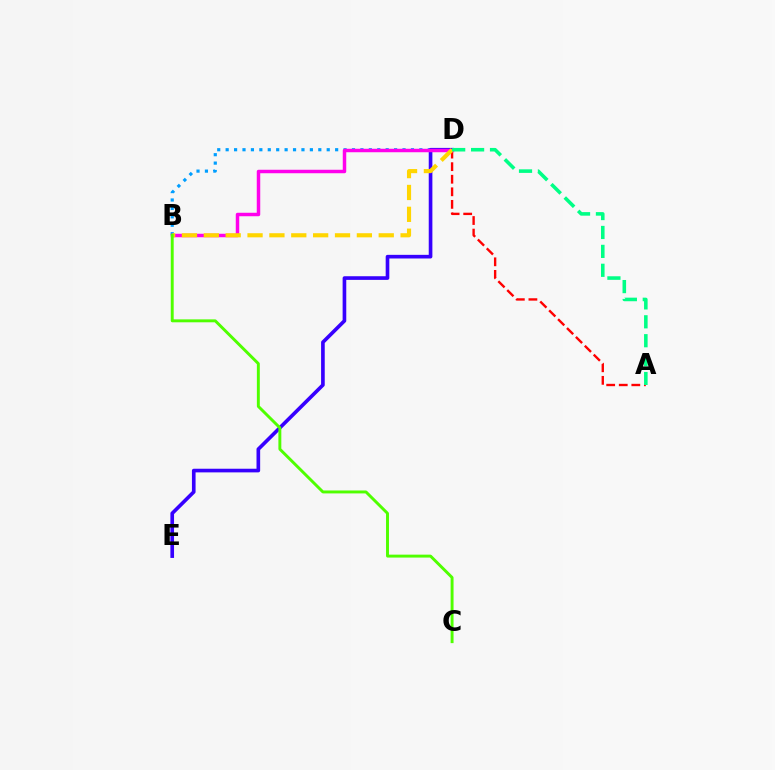{('B', 'D'): [{'color': '#009eff', 'line_style': 'dotted', 'thickness': 2.29}, {'color': '#ff00ed', 'line_style': 'solid', 'thickness': 2.5}, {'color': '#ffd500', 'line_style': 'dashed', 'thickness': 2.97}], ('D', 'E'): [{'color': '#3700ff', 'line_style': 'solid', 'thickness': 2.62}], ('A', 'D'): [{'color': '#ff0000', 'line_style': 'dashed', 'thickness': 1.71}, {'color': '#00ff86', 'line_style': 'dashed', 'thickness': 2.57}], ('B', 'C'): [{'color': '#4fff00', 'line_style': 'solid', 'thickness': 2.11}]}